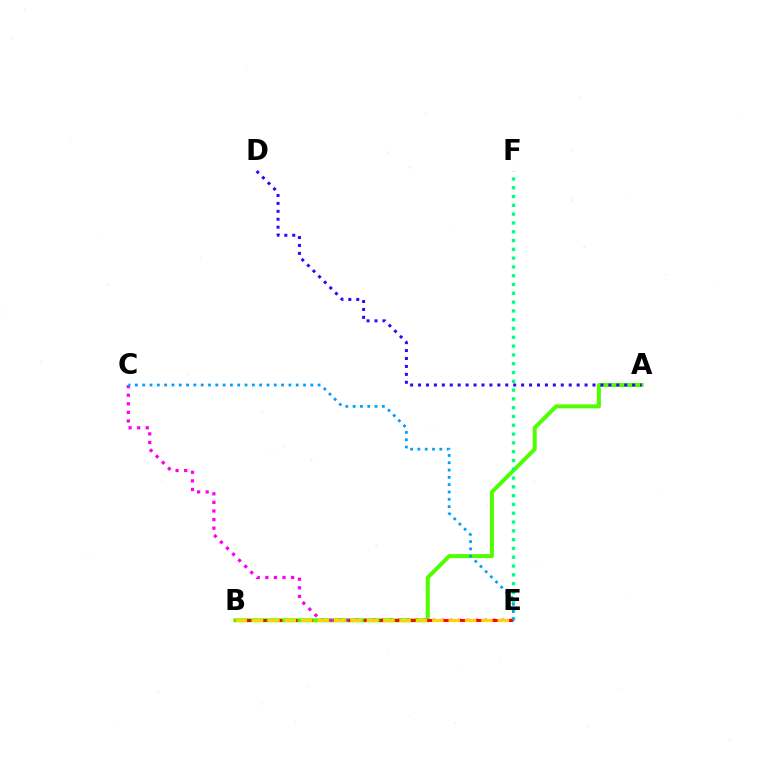{('A', 'B'): [{'color': '#4fff00', 'line_style': 'solid', 'thickness': 2.87}], ('A', 'D'): [{'color': '#3700ff', 'line_style': 'dotted', 'thickness': 2.15}], ('C', 'E'): [{'color': '#ff00ed', 'line_style': 'dotted', 'thickness': 2.33}, {'color': '#009eff', 'line_style': 'dotted', 'thickness': 1.99}], ('E', 'F'): [{'color': '#00ff86', 'line_style': 'dotted', 'thickness': 2.39}], ('B', 'E'): [{'color': '#ff0000', 'line_style': 'dashed', 'thickness': 2.09}, {'color': '#ffd500', 'line_style': 'dashed', 'thickness': 2.23}]}